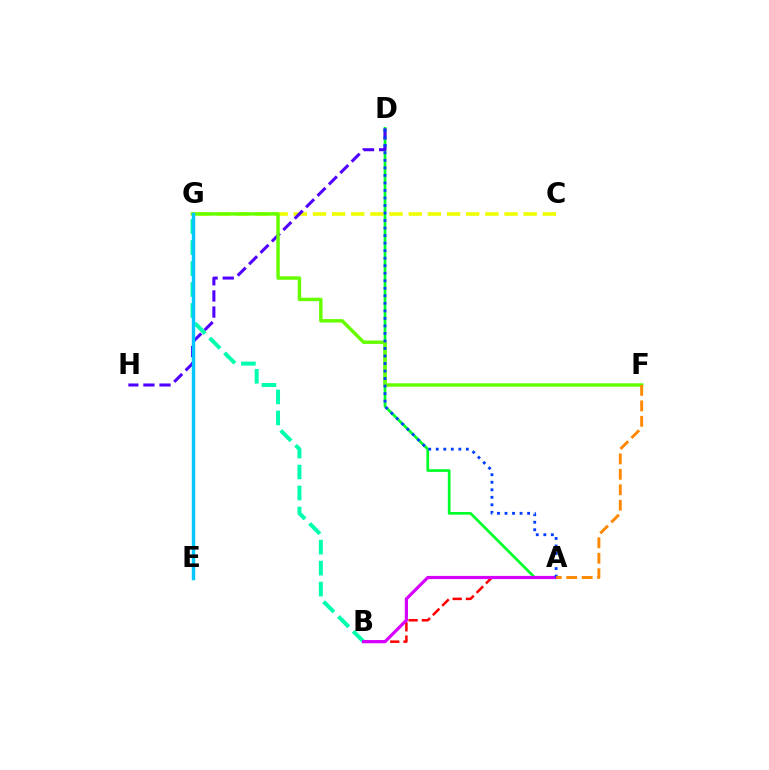{('E', 'G'): [{'color': '#ff00a0', 'line_style': 'dotted', 'thickness': 2.1}, {'color': '#00c7ff', 'line_style': 'solid', 'thickness': 2.45}], ('A', 'B'): [{'color': '#ff0000', 'line_style': 'dashed', 'thickness': 1.8}, {'color': '#d600ff', 'line_style': 'solid', 'thickness': 2.3}], ('A', 'D'): [{'color': '#00ff27', 'line_style': 'solid', 'thickness': 1.94}, {'color': '#003fff', 'line_style': 'dotted', 'thickness': 2.04}], ('C', 'G'): [{'color': '#eeff00', 'line_style': 'dashed', 'thickness': 2.6}], ('B', 'G'): [{'color': '#00ffaf', 'line_style': 'dashed', 'thickness': 2.85}], ('D', 'H'): [{'color': '#4f00ff', 'line_style': 'dashed', 'thickness': 2.19}], ('F', 'G'): [{'color': '#66ff00', 'line_style': 'solid', 'thickness': 2.48}], ('A', 'F'): [{'color': '#ff8800', 'line_style': 'dashed', 'thickness': 2.1}]}